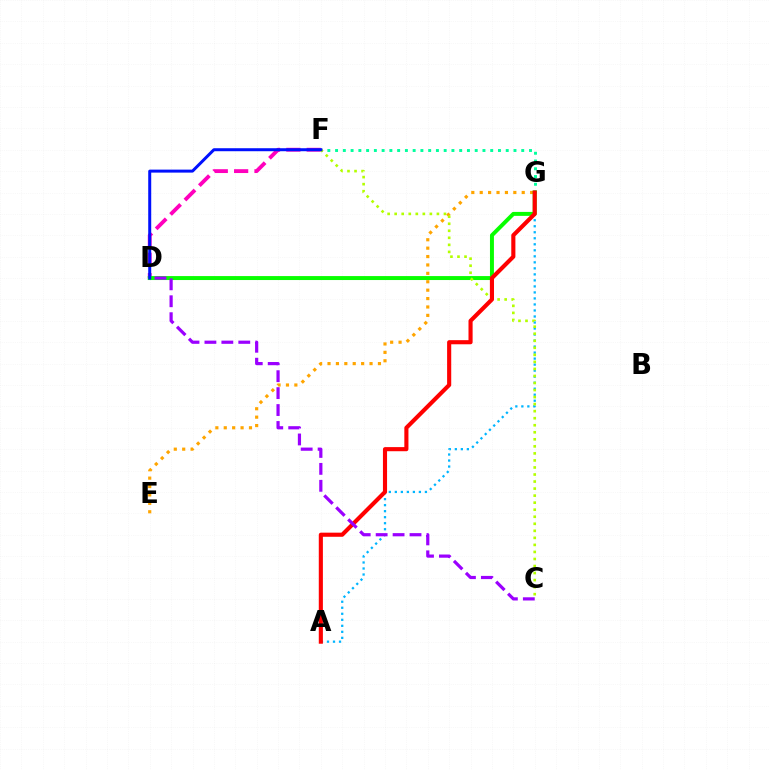{('D', 'F'): [{'color': '#ff00bd', 'line_style': 'dashed', 'thickness': 2.77}, {'color': '#0010ff', 'line_style': 'solid', 'thickness': 2.16}], ('A', 'G'): [{'color': '#00b5ff', 'line_style': 'dotted', 'thickness': 1.63}, {'color': '#ff0000', 'line_style': 'solid', 'thickness': 2.96}], ('E', 'G'): [{'color': '#ffa500', 'line_style': 'dotted', 'thickness': 2.28}], ('F', 'G'): [{'color': '#00ff9d', 'line_style': 'dotted', 'thickness': 2.11}], ('D', 'G'): [{'color': '#08ff00', 'line_style': 'solid', 'thickness': 2.85}], ('C', 'F'): [{'color': '#b3ff00', 'line_style': 'dotted', 'thickness': 1.91}], ('C', 'D'): [{'color': '#9b00ff', 'line_style': 'dashed', 'thickness': 2.3}]}